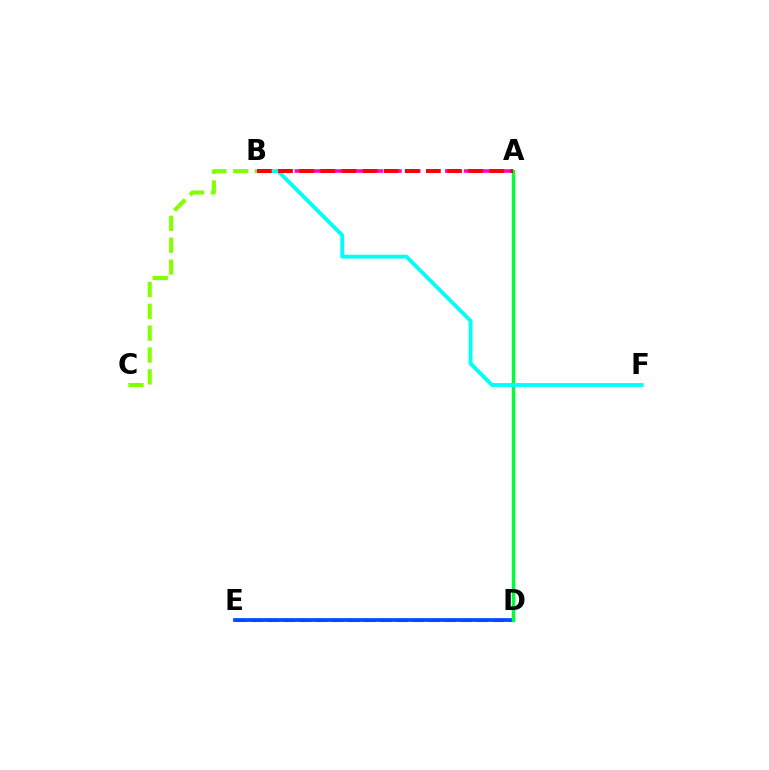{('D', 'E'): [{'color': '#7200ff', 'line_style': 'dashed', 'thickness': 2.19}, {'color': '#004bff', 'line_style': 'solid', 'thickness': 2.68}], ('A', 'B'): [{'color': '#ff00cf', 'line_style': 'dashed', 'thickness': 2.55}, {'color': '#ff0000', 'line_style': 'dashed', 'thickness': 2.87}], ('A', 'D'): [{'color': '#ffbd00', 'line_style': 'solid', 'thickness': 1.82}, {'color': '#00ff39', 'line_style': 'solid', 'thickness': 2.47}], ('B', 'F'): [{'color': '#00fff6', 'line_style': 'solid', 'thickness': 2.79}], ('B', 'C'): [{'color': '#84ff00', 'line_style': 'dashed', 'thickness': 2.97}]}